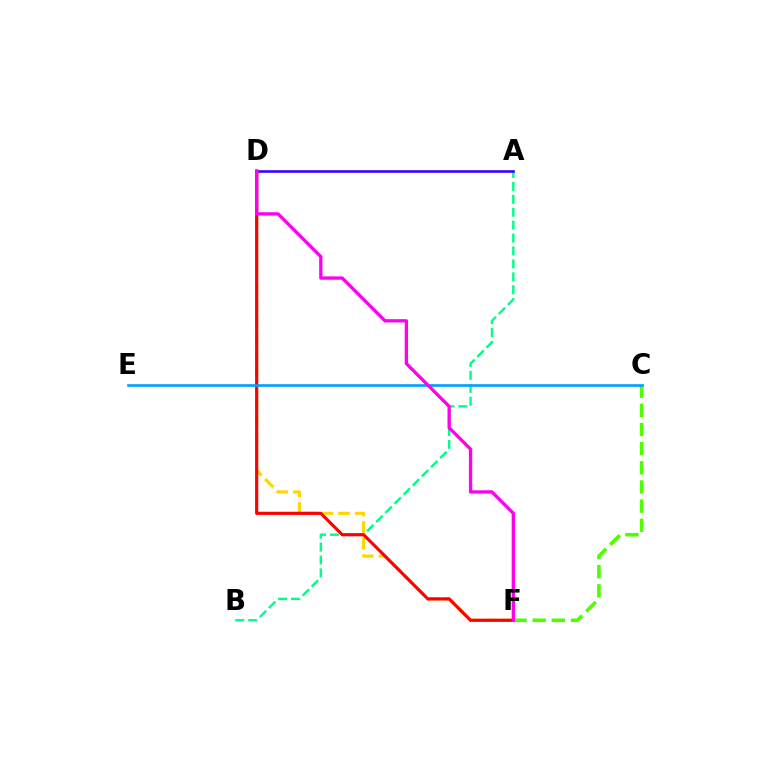{('A', 'B'): [{'color': '#00ff86', 'line_style': 'dashed', 'thickness': 1.76}], ('D', 'F'): [{'color': '#ffd500', 'line_style': 'dashed', 'thickness': 2.26}, {'color': '#ff0000', 'line_style': 'solid', 'thickness': 2.27}, {'color': '#ff00ed', 'line_style': 'solid', 'thickness': 2.38}], ('C', 'F'): [{'color': '#4fff00', 'line_style': 'dashed', 'thickness': 2.6}], ('A', 'D'): [{'color': '#3700ff', 'line_style': 'solid', 'thickness': 1.86}], ('C', 'E'): [{'color': '#009eff', 'line_style': 'solid', 'thickness': 1.9}]}